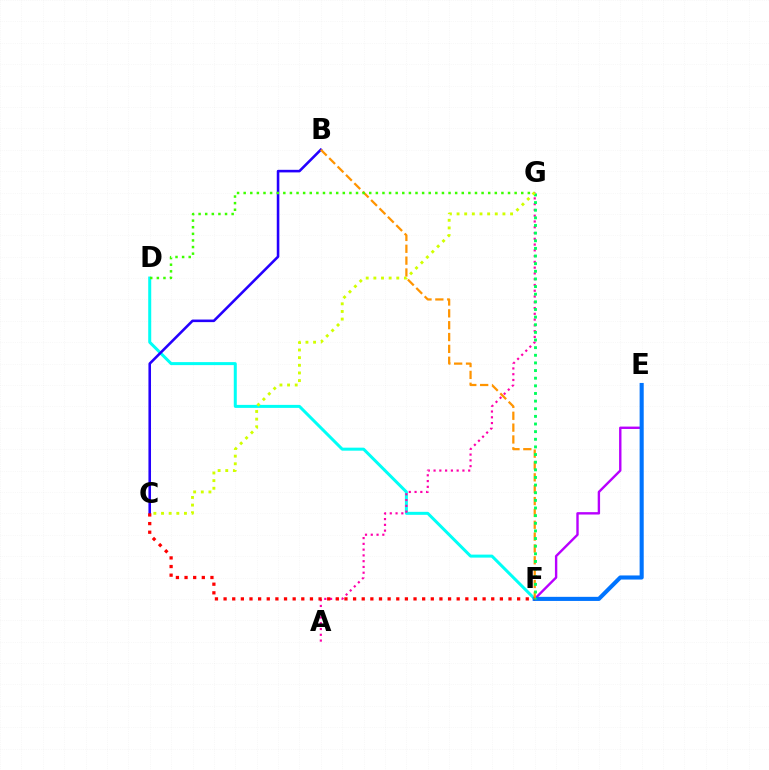{('D', 'F'): [{'color': '#00fff6', 'line_style': 'solid', 'thickness': 2.16}], ('E', 'F'): [{'color': '#b900ff', 'line_style': 'solid', 'thickness': 1.72}, {'color': '#0074ff', 'line_style': 'solid', 'thickness': 2.95}], ('B', 'C'): [{'color': '#2500ff', 'line_style': 'solid', 'thickness': 1.86}], ('B', 'F'): [{'color': '#ff9400', 'line_style': 'dashed', 'thickness': 1.61}], ('D', 'G'): [{'color': '#3dff00', 'line_style': 'dotted', 'thickness': 1.8}], ('A', 'G'): [{'color': '#ff00ac', 'line_style': 'dotted', 'thickness': 1.57}], ('C', 'F'): [{'color': '#ff0000', 'line_style': 'dotted', 'thickness': 2.35}], ('F', 'G'): [{'color': '#00ff5c', 'line_style': 'dotted', 'thickness': 2.07}], ('C', 'G'): [{'color': '#d1ff00', 'line_style': 'dotted', 'thickness': 2.08}]}